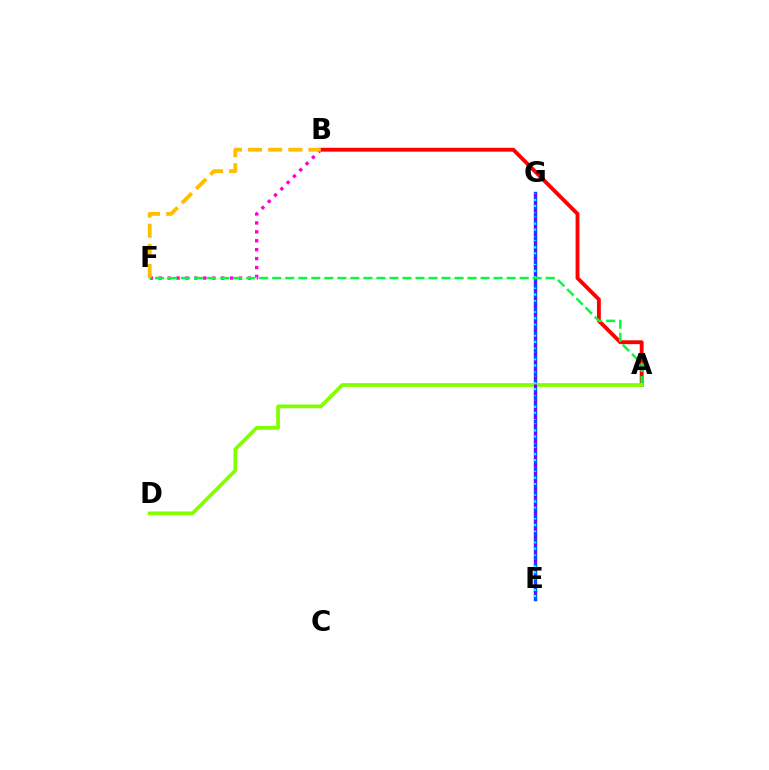{('A', 'B'): [{'color': '#ff0000', 'line_style': 'solid', 'thickness': 2.78}], ('B', 'F'): [{'color': '#ff00cf', 'line_style': 'dotted', 'thickness': 2.42}, {'color': '#ffbd00', 'line_style': 'dashed', 'thickness': 2.74}], ('E', 'G'): [{'color': '#004bff', 'line_style': 'solid', 'thickness': 2.47}, {'color': '#00fff6', 'line_style': 'dotted', 'thickness': 1.61}, {'color': '#7200ff', 'line_style': 'dotted', 'thickness': 2.16}], ('A', 'F'): [{'color': '#00ff39', 'line_style': 'dashed', 'thickness': 1.77}], ('A', 'D'): [{'color': '#84ff00', 'line_style': 'solid', 'thickness': 2.69}]}